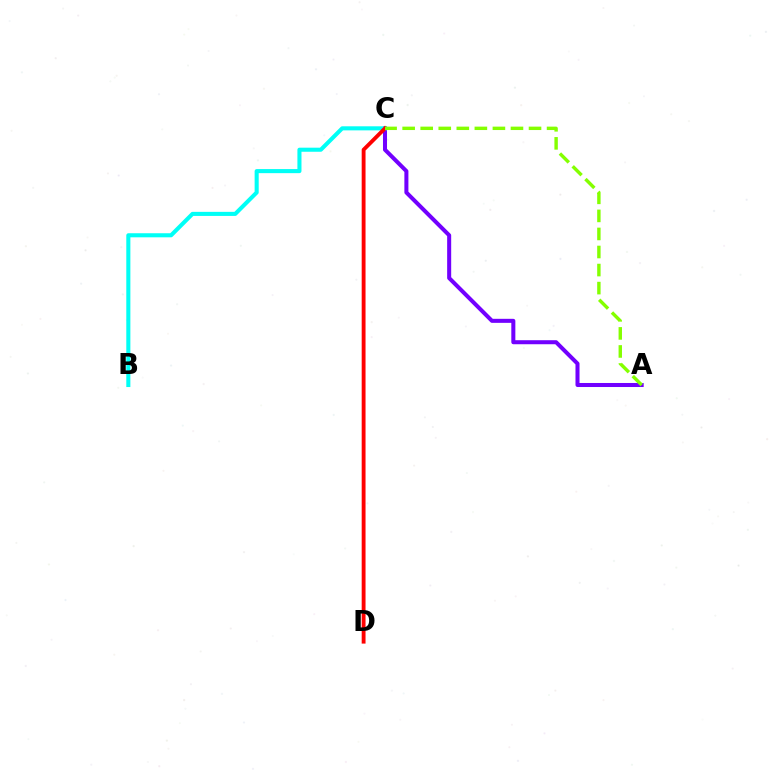{('A', 'C'): [{'color': '#7200ff', 'line_style': 'solid', 'thickness': 2.9}, {'color': '#84ff00', 'line_style': 'dashed', 'thickness': 2.45}], ('B', 'C'): [{'color': '#00fff6', 'line_style': 'solid', 'thickness': 2.93}], ('C', 'D'): [{'color': '#ff0000', 'line_style': 'solid', 'thickness': 2.77}]}